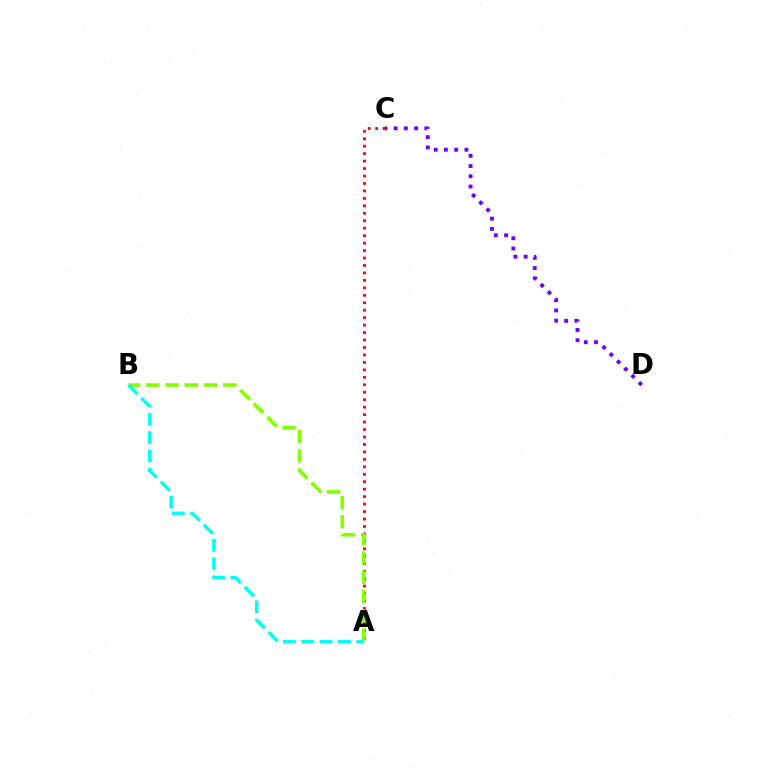{('A', 'C'): [{'color': '#ff0000', 'line_style': 'dotted', 'thickness': 2.03}], ('C', 'D'): [{'color': '#7200ff', 'line_style': 'dotted', 'thickness': 2.78}], ('A', 'B'): [{'color': '#84ff00', 'line_style': 'dashed', 'thickness': 2.61}, {'color': '#00fff6', 'line_style': 'dashed', 'thickness': 2.49}]}